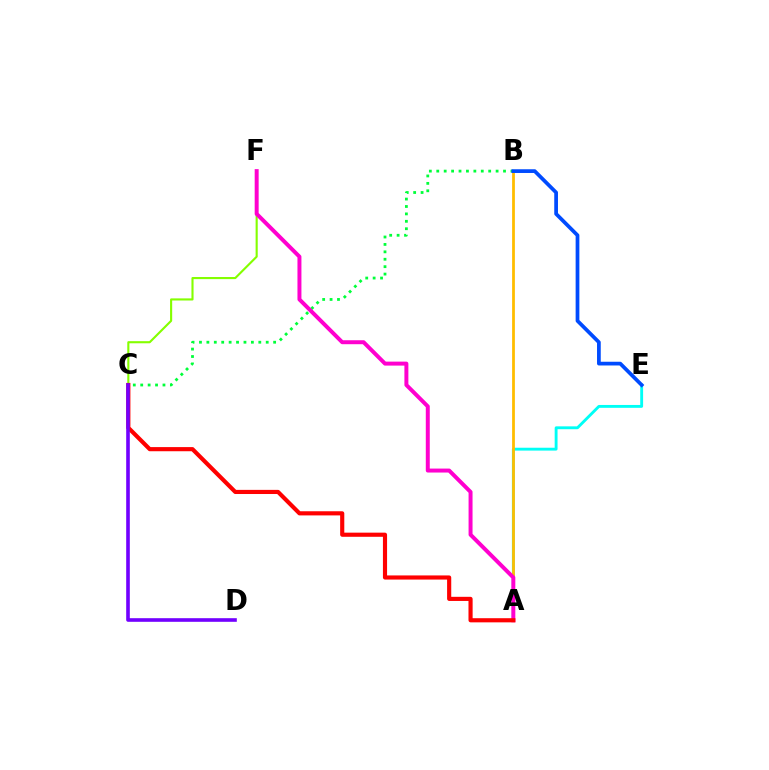{('A', 'E'): [{'color': '#00fff6', 'line_style': 'solid', 'thickness': 2.06}], ('C', 'F'): [{'color': '#84ff00', 'line_style': 'solid', 'thickness': 1.53}], ('B', 'C'): [{'color': '#00ff39', 'line_style': 'dotted', 'thickness': 2.02}], ('A', 'B'): [{'color': '#ffbd00', 'line_style': 'solid', 'thickness': 2.0}], ('A', 'F'): [{'color': '#ff00cf', 'line_style': 'solid', 'thickness': 2.86}], ('A', 'C'): [{'color': '#ff0000', 'line_style': 'solid', 'thickness': 2.98}], ('B', 'E'): [{'color': '#004bff', 'line_style': 'solid', 'thickness': 2.69}], ('C', 'D'): [{'color': '#7200ff', 'line_style': 'solid', 'thickness': 2.6}]}